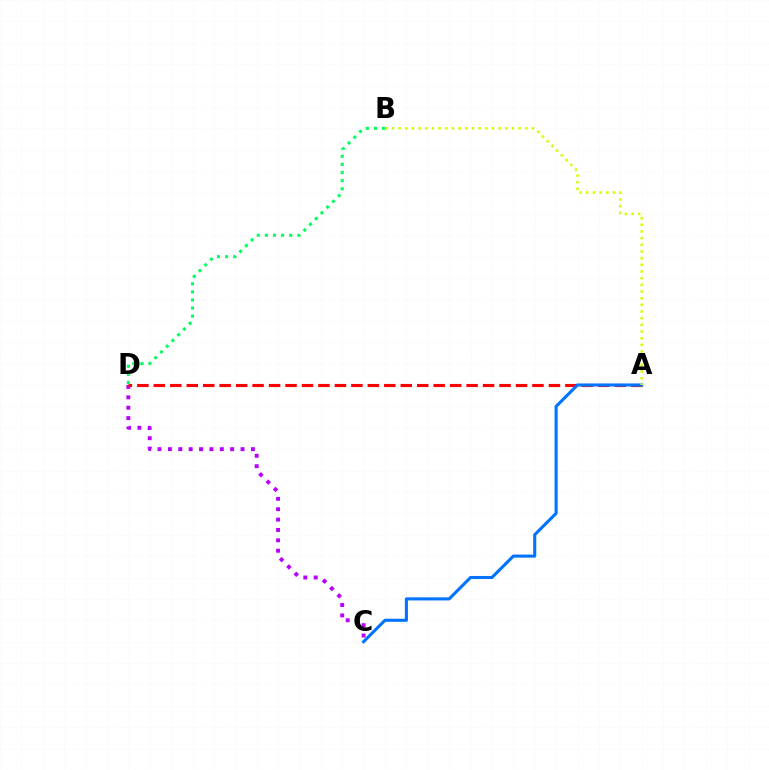{('C', 'D'): [{'color': '#b900ff', 'line_style': 'dotted', 'thickness': 2.82}], ('A', 'D'): [{'color': '#ff0000', 'line_style': 'dashed', 'thickness': 2.24}], ('B', 'D'): [{'color': '#00ff5c', 'line_style': 'dotted', 'thickness': 2.2}], ('A', 'C'): [{'color': '#0074ff', 'line_style': 'solid', 'thickness': 2.22}], ('A', 'B'): [{'color': '#d1ff00', 'line_style': 'dotted', 'thickness': 1.81}]}